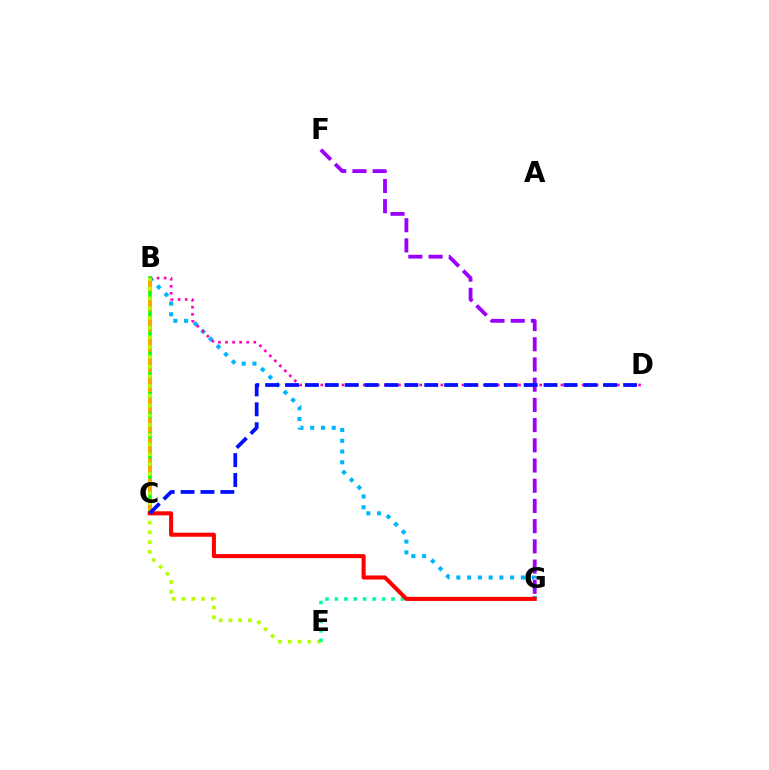{('B', 'G'): [{'color': '#00b5ff', 'line_style': 'dotted', 'thickness': 2.92}], ('B', 'D'): [{'color': '#ff00bd', 'line_style': 'dotted', 'thickness': 1.92}], ('B', 'C'): [{'color': '#08ff00', 'line_style': 'solid', 'thickness': 2.56}, {'color': '#ffa500', 'line_style': 'dashed', 'thickness': 2.74}], ('B', 'E'): [{'color': '#b3ff00', 'line_style': 'dotted', 'thickness': 2.65}], ('E', 'G'): [{'color': '#00ff9d', 'line_style': 'dotted', 'thickness': 2.56}], ('C', 'G'): [{'color': '#ff0000', 'line_style': 'solid', 'thickness': 2.92}], ('F', 'G'): [{'color': '#9b00ff', 'line_style': 'dashed', 'thickness': 2.75}], ('C', 'D'): [{'color': '#0010ff', 'line_style': 'dashed', 'thickness': 2.7}]}